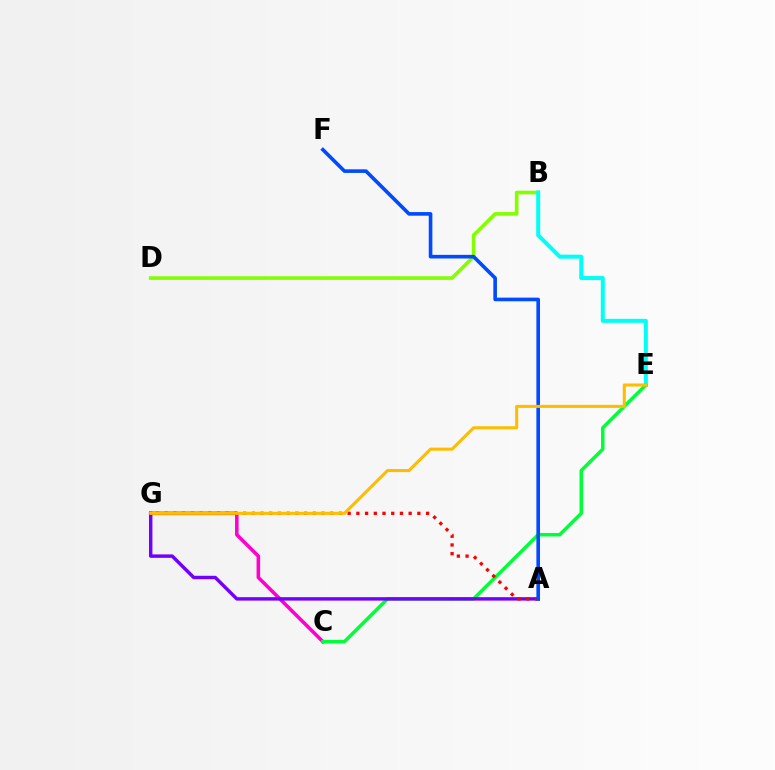{('B', 'D'): [{'color': '#84ff00', 'line_style': 'solid', 'thickness': 2.62}], ('C', 'G'): [{'color': '#ff00cf', 'line_style': 'solid', 'thickness': 2.56}], ('B', 'E'): [{'color': '#00fff6', 'line_style': 'solid', 'thickness': 2.88}], ('C', 'E'): [{'color': '#00ff39', 'line_style': 'solid', 'thickness': 2.52}], ('A', 'G'): [{'color': '#7200ff', 'line_style': 'solid', 'thickness': 2.47}, {'color': '#ff0000', 'line_style': 'dotted', 'thickness': 2.37}], ('A', 'F'): [{'color': '#004bff', 'line_style': 'solid', 'thickness': 2.61}], ('E', 'G'): [{'color': '#ffbd00', 'line_style': 'solid', 'thickness': 2.22}]}